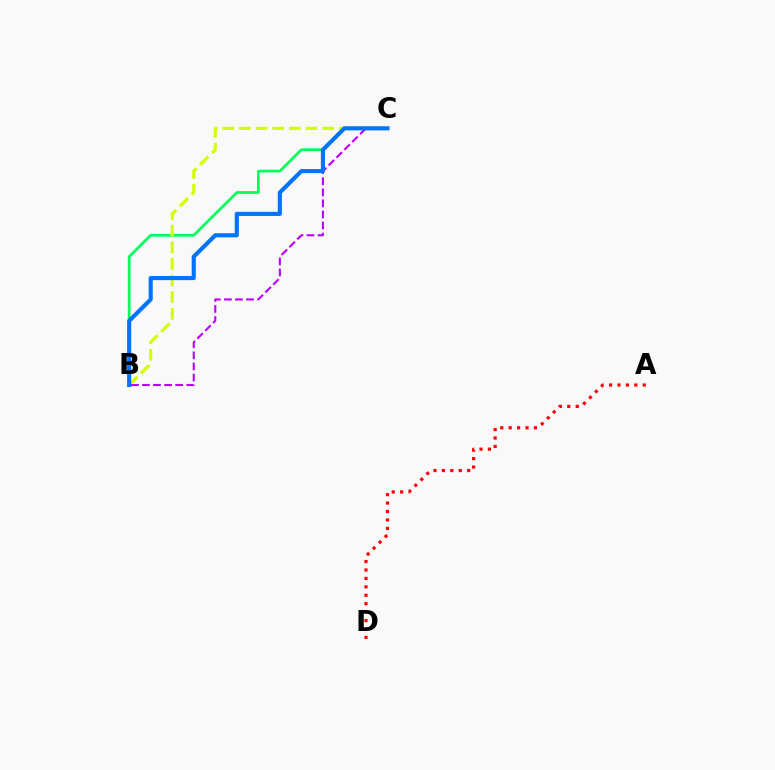{('A', 'D'): [{'color': '#ff0000', 'line_style': 'dotted', 'thickness': 2.29}], ('B', 'C'): [{'color': '#00ff5c', 'line_style': 'solid', 'thickness': 1.96}, {'color': '#d1ff00', 'line_style': 'dashed', 'thickness': 2.26}, {'color': '#b900ff', 'line_style': 'dashed', 'thickness': 1.5}, {'color': '#0074ff', 'line_style': 'solid', 'thickness': 2.96}]}